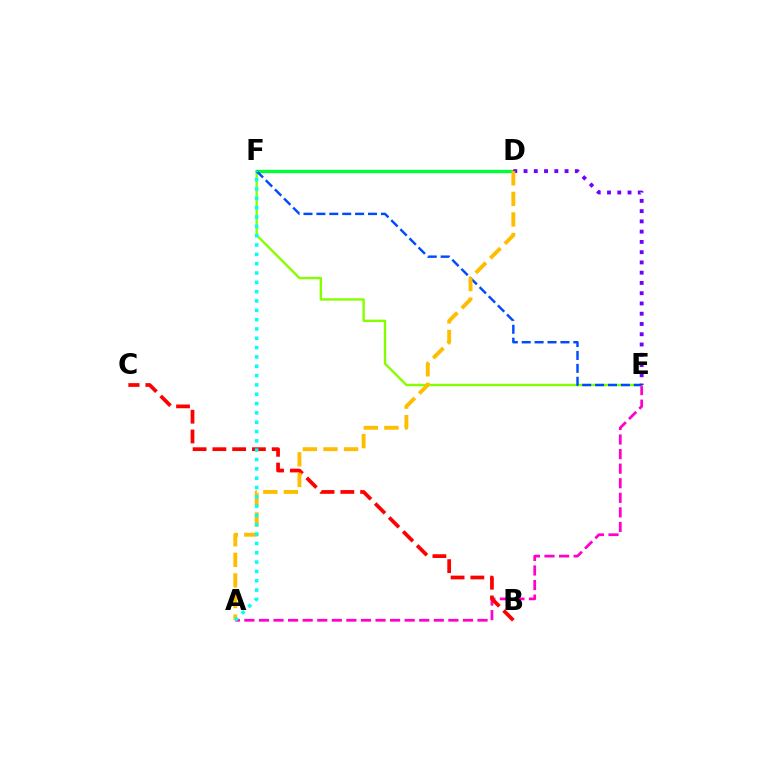{('A', 'E'): [{'color': '#ff00cf', 'line_style': 'dashed', 'thickness': 1.98}], ('E', 'F'): [{'color': '#84ff00', 'line_style': 'solid', 'thickness': 1.72}, {'color': '#004bff', 'line_style': 'dashed', 'thickness': 1.75}], ('B', 'C'): [{'color': '#ff0000', 'line_style': 'dashed', 'thickness': 2.69}], ('D', 'F'): [{'color': '#00ff39', 'line_style': 'solid', 'thickness': 2.4}], ('D', 'E'): [{'color': '#7200ff', 'line_style': 'dotted', 'thickness': 2.79}], ('A', 'D'): [{'color': '#ffbd00', 'line_style': 'dashed', 'thickness': 2.8}], ('A', 'F'): [{'color': '#00fff6', 'line_style': 'dotted', 'thickness': 2.53}]}